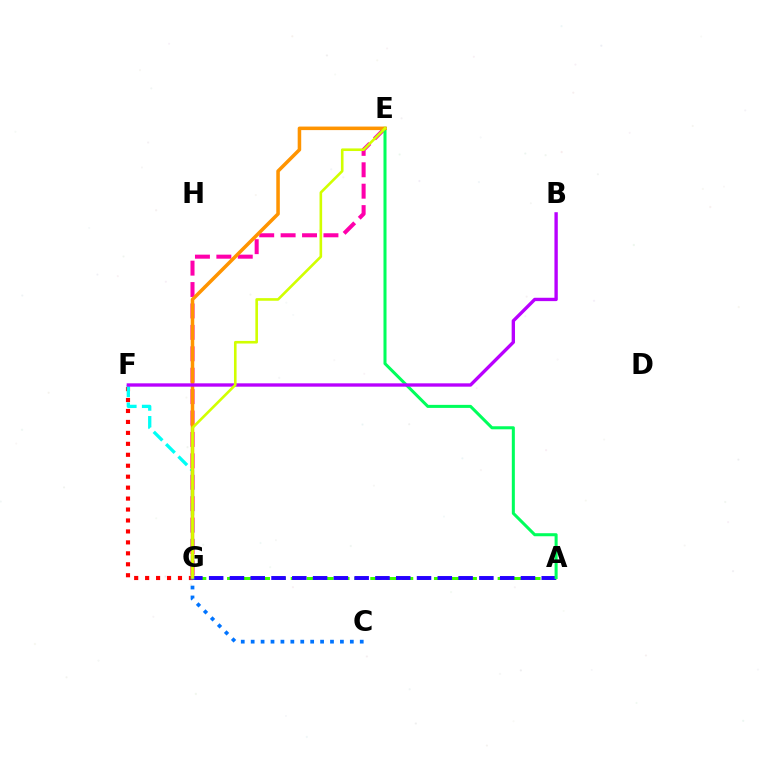{('E', 'G'): [{'color': '#ff00ac', 'line_style': 'dashed', 'thickness': 2.91}, {'color': '#ff9400', 'line_style': 'solid', 'thickness': 2.54}, {'color': '#d1ff00', 'line_style': 'solid', 'thickness': 1.88}], ('A', 'G'): [{'color': '#3dff00', 'line_style': 'dashed', 'thickness': 2.16}, {'color': '#2500ff', 'line_style': 'dashed', 'thickness': 2.82}], ('F', 'G'): [{'color': '#ff0000', 'line_style': 'dotted', 'thickness': 2.98}, {'color': '#00fff6', 'line_style': 'dashed', 'thickness': 2.37}], ('A', 'E'): [{'color': '#00ff5c', 'line_style': 'solid', 'thickness': 2.19}], ('C', 'G'): [{'color': '#0074ff', 'line_style': 'dotted', 'thickness': 2.69}], ('B', 'F'): [{'color': '#b900ff', 'line_style': 'solid', 'thickness': 2.41}]}